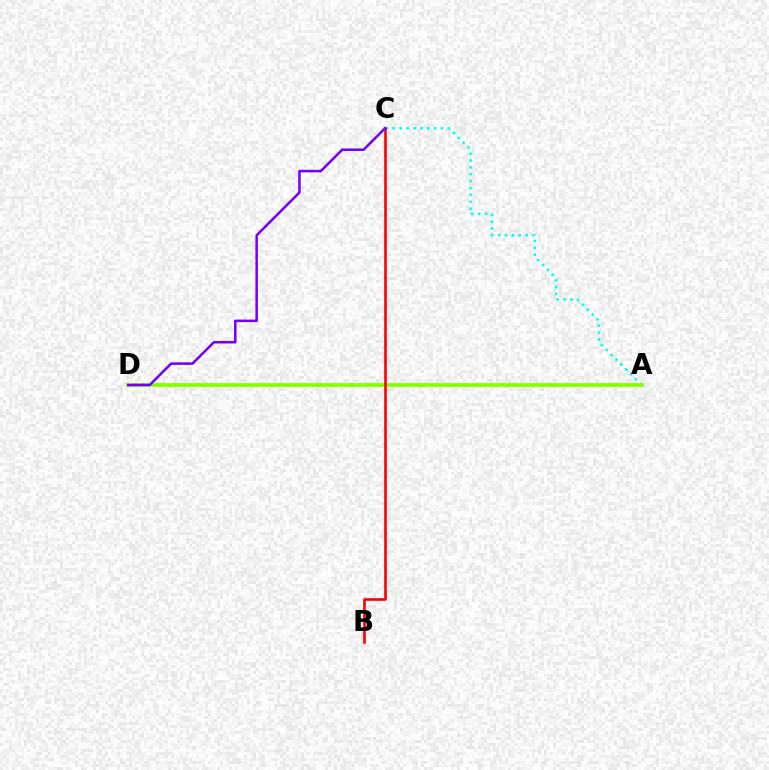{('A', 'C'): [{'color': '#00fff6', 'line_style': 'dotted', 'thickness': 1.87}], ('A', 'D'): [{'color': '#84ff00', 'line_style': 'solid', 'thickness': 2.69}], ('B', 'C'): [{'color': '#ff0000', 'line_style': 'solid', 'thickness': 1.89}], ('C', 'D'): [{'color': '#7200ff', 'line_style': 'solid', 'thickness': 1.82}]}